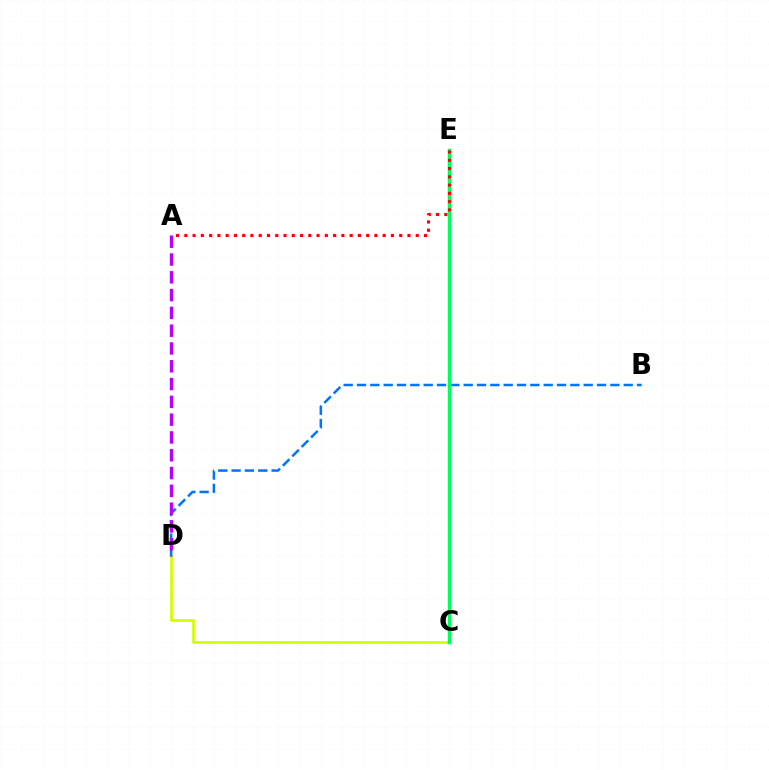{('C', 'D'): [{'color': '#d1ff00', 'line_style': 'solid', 'thickness': 1.95}], ('B', 'D'): [{'color': '#0074ff', 'line_style': 'dashed', 'thickness': 1.81}], ('A', 'D'): [{'color': '#b900ff', 'line_style': 'dashed', 'thickness': 2.42}], ('C', 'E'): [{'color': '#00ff5c', 'line_style': 'solid', 'thickness': 2.5}], ('A', 'E'): [{'color': '#ff0000', 'line_style': 'dotted', 'thickness': 2.25}]}